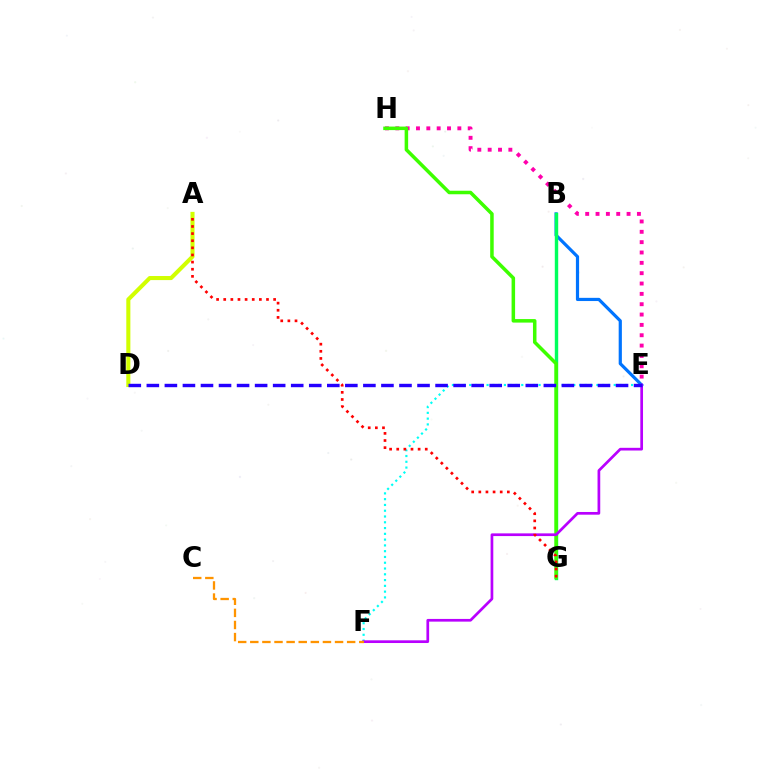{('B', 'E'): [{'color': '#0074ff', 'line_style': 'solid', 'thickness': 2.3}], ('B', 'G'): [{'color': '#00ff5c', 'line_style': 'solid', 'thickness': 2.46}], ('E', 'H'): [{'color': '#ff00ac', 'line_style': 'dotted', 'thickness': 2.81}], ('E', 'F'): [{'color': '#00fff6', 'line_style': 'dotted', 'thickness': 1.57}, {'color': '#b900ff', 'line_style': 'solid', 'thickness': 1.95}], ('G', 'H'): [{'color': '#3dff00', 'line_style': 'solid', 'thickness': 2.53}], ('A', 'D'): [{'color': '#d1ff00', 'line_style': 'solid', 'thickness': 2.93}], ('A', 'G'): [{'color': '#ff0000', 'line_style': 'dotted', 'thickness': 1.94}], ('D', 'E'): [{'color': '#2500ff', 'line_style': 'dashed', 'thickness': 2.45}], ('C', 'F'): [{'color': '#ff9400', 'line_style': 'dashed', 'thickness': 1.64}]}